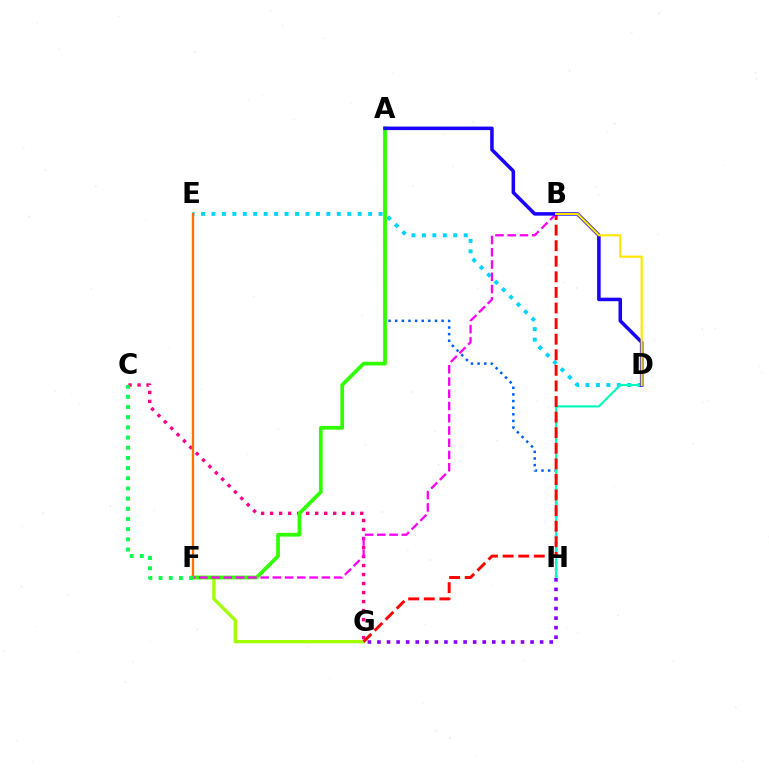{('F', 'G'): [{'color': '#a2ff00', 'line_style': 'solid', 'thickness': 2.39}], ('A', 'H'): [{'color': '#005dff', 'line_style': 'dotted', 'thickness': 1.8}], ('C', 'G'): [{'color': '#ff0088', 'line_style': 'dotted', 'thickness': 2.45}], ('D', 'E'): [{'color': '#00d3ff', 'line_style': 'dotted', 'thickness': 2.84}], ('D', 'H'): [{'color': '#00ffbb', 'line_style': 'solid', 'thickness': 1.56}], ('B', 'G'): [{'color': '#ff0000', 'line_style': 'dashed', 'thickness': 2.12}], ('A', 'F'): [{'color': '#31ff00', 'line_style': 'solid', 'thickness': 2.69}], ('B', 'F'): [{'color': '#fa00f9', 'line_style': 'dashed', 'thickness': 1.66}], ('A', 'D'): [{'color': '#1900ff', 'line_style': 'solid', 'thickness': 2.54}], ('E', 'F'): [{'color': '#ff7000', 'line_style': 'solid', 'thickness': 1.71}], ('C', 'F'): [{'color': '#00ff45', 'line_style': 'dotted', 'thickness': 2.76}], ('B', 'D'): [{'color': '#ffe600', 'line_style': 'solid', 'thickness': 1.57}], ('G', 'H'): [{'color': '#8a00ff', 'line_style': 'dotted', 'thickness': 2.6}]}